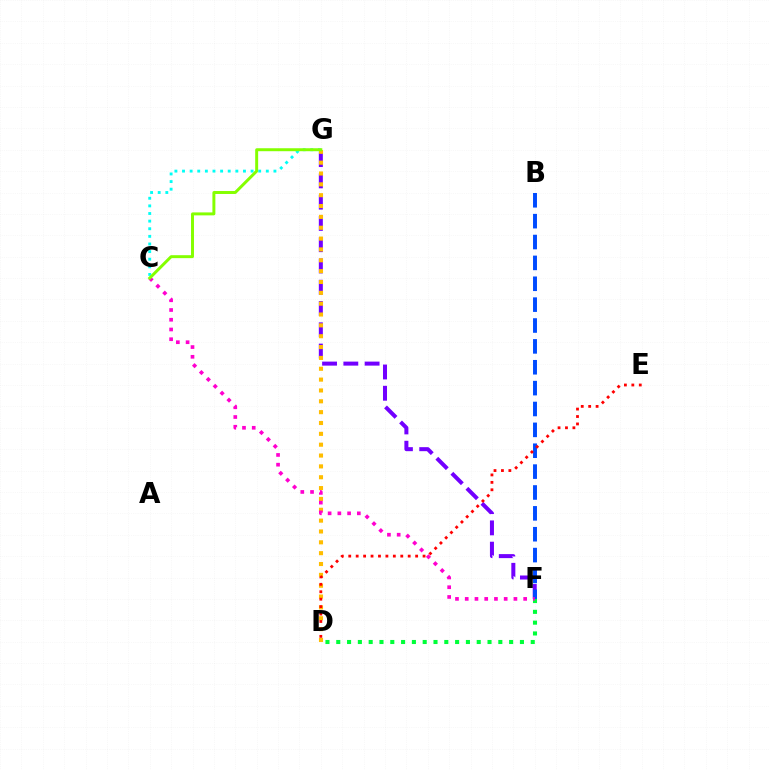{('F', 'G'): [{'color': '#7200ff', 'line_style': 'dashed', 'thickness': 2.89}], ('B', 'F'): [{'color': '#004bff', 'line_style': 'dashed', 'thickness': 2.84}], ('C', 'G'): [{'color': '#00fff6', 'line_style': 'dotted', 'thickness': 2.07}, {'color': '#84ff00', 'line_style': 'solid', 'thickness': 2.13}], ('D', 'G'): [{'color': '#ffbd00', 'line_style': 'dotted', 'thickness': 2.95}], ('D', 'E'): [{'color': '#ff0000', 'line_style': 'dotted', 'thickness': 2.02}], ('D', 'F'): [{'color': '#00ff39', 'line_style': 'dotted', 'thickness': 2.94}], ('C', 'F'): [{'color': '#ff00cf', 'line_style': 'dotted', 'thickness': 2.65}]}